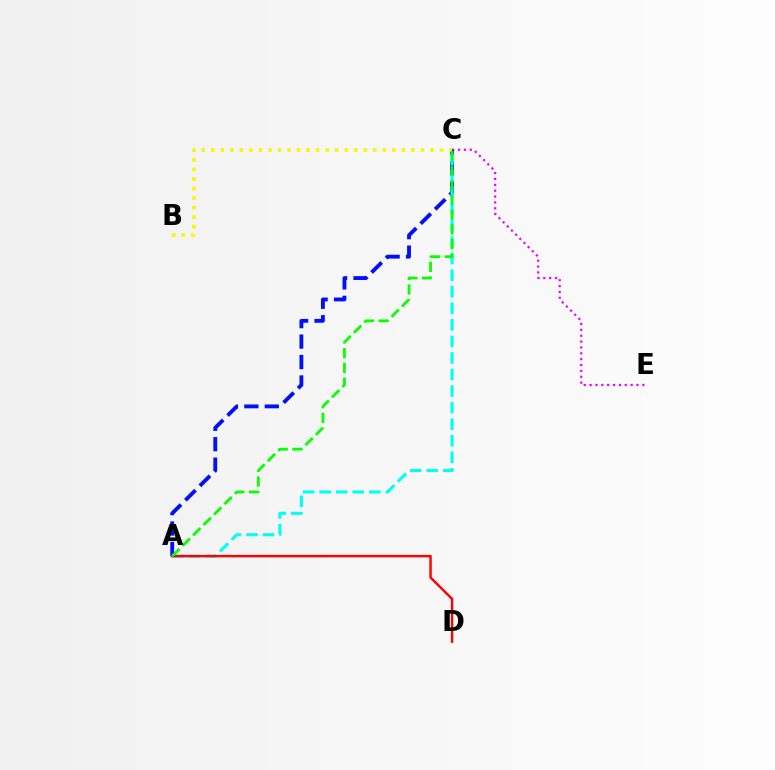{('C', 'E'): [{'color': '#ee00ff', 'line_style': 'dotted', 'thickness': 1.59}], ('A', 'C'): [{'color': '#0010ff', 'line_style': 'dashed', 'thickness': 2.78}, {'color': '#00fff6', 'line_style': 'dashed', 'thickness': 2.25}, {'color': '#08ff00', 'line_style': 'dashed', 'thickness': 2.0}], ('B', 'C'): [{'color': '#fcf500', 'line_style': 'dotted', 'thickness': 2.59}], ('A', 'D'): [{'color': '#ff0000', 'line_style': 'solid', 'thickness': 1.75}]}